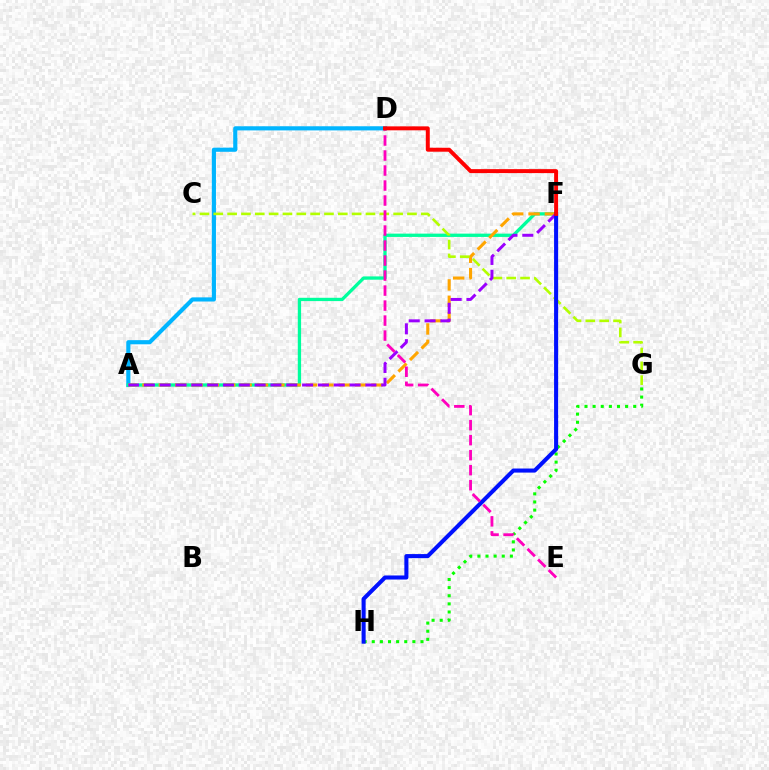{('A', 'D'): [{'color': '#00b5ff', 'line_style': 'solid', 'thickness': 2.98}], ('A', 'F'): [{'color': '#00ff9d', 'line_style': 'solid', 'thickness': 2.38}, {'color': '#ffa500', 'line_style': 'dashed', 'thickness': 2.22}, {'color': '#9b00ff', 'line_style': 'dashed', 'thickness': 2.15}], ('G', 'H'): [{'color': '#08ff00', 'line_style': 'dotted', 'thickness': 2.21}], ('C', 'G'): [{'color': '#b3ff00', 'line_style': 'dashed', 'thickness': 1.88}], ('F', 'H'): [{'color': '#0010ff', 'line_style': 'solid', 'thickness': 2.93}], ('D', 'E'): [{'color': '#ff00bd', 'line_style': 'dashed', 'thickness': 2.04}], ('D', 'F'): [{'color': '#ff0000', 'line_style': 'solid', 'thickness': 2.85}]}